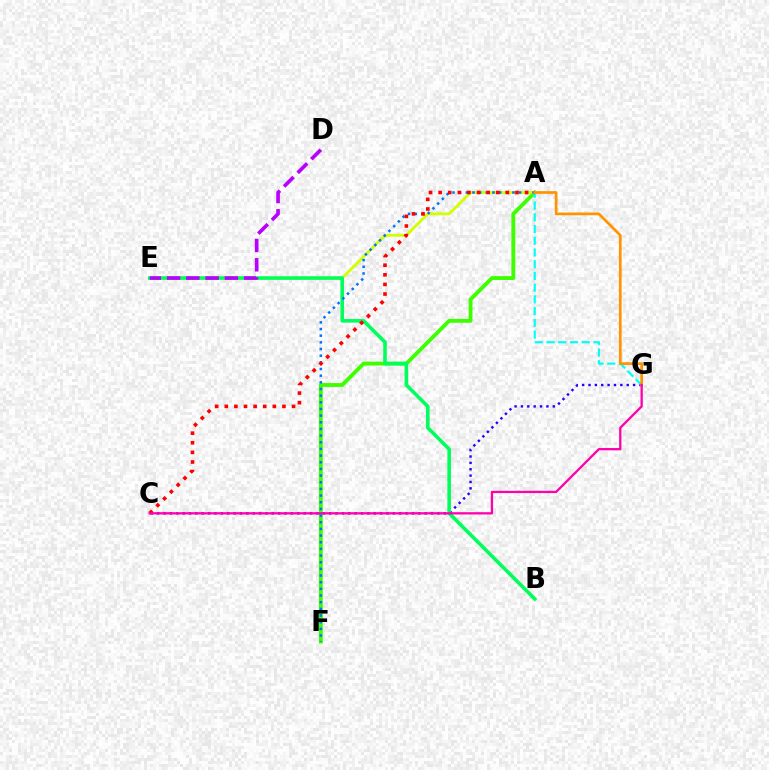{('C', 'G'): [{'color': '#2500ff', 'line_style': 'dotted', 'thickness': 1.73}, {'color': '#ff00ac', 'line_style': 'solid', 'thickness': 1.65}], ('A', 'F'): [{'color': '#3dff00', 'line_style': 'solid', 'thickness': 2.77}, {'color': '#0074ff', 'line_style': 'dotted', 'thickness': 1.81}], ('A', 'G'): [{'color': '#00fff6', 'line_style': 'dashed', 'thickness': 1.59}, {'color': '#ff9400', 'line_style': 'solid', 'thickness': 1.96}], ('A', 'E'): [{'color': '#d1ff00', 'line_style': 'solid', 'thickness': 2.03}], ('B', 'E'): [{'color': '#00ff5c', 'line_style': 'solid', 'thickness': 2.58}], ('D', 'E'): [{'color': '#b900ff', 'line_style': 'dashed', 'thickness': 2.62}], ('A', 'C'): [{'color': '#ff0000', 'line_style': 'dotted', 'thickness': 2.61}]}